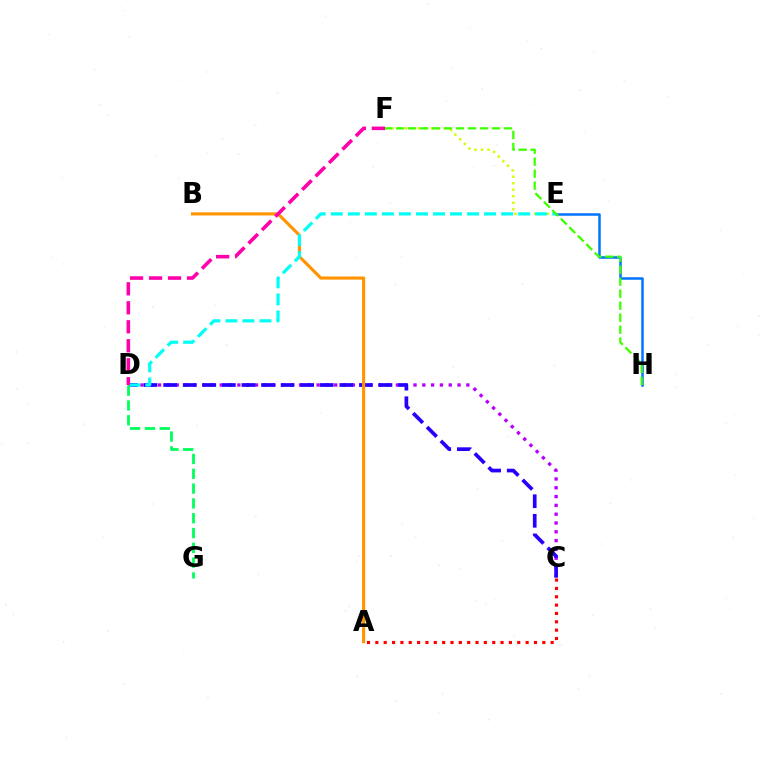{('E', 'F'): [{'color': '#d1ff00', 'line_style': 'dotted', 'thickness': 1.78}], ('C', 'D'): [{'color': '#b900ff', 'line_style': 'dotted', 'thickness': 2.39}, {'color': '#2500ff', 'line_style': 'dashed', 'thickness': 2.66}], ('E', 'H'): [{'color': '#0074ff', 'line_style': 'solid', 'thickness': 1.8}], ('A', 'B'): [{'color': '#ff9400', 'line_style': 'solid', 'thickness': 2.25}], ('D', 'E'): [{'color': '#00fff6', 'line_style': 'dashed', 'thickness': 2.31}], ('D', 'G'): [{'color': '#00ff5c', 'line_style': 'dashed', 'thickness': 2.01}], ('D', 'F'): [{'color': '#ff00ac', 'line_style': 'dashed', 'thickness': 2.58}], ('A', 'C'): [{'color': '#ff0000', 'line_style': 'dotted', 'thickness': 2.27}], ('F', 'H'): [{'color': '#3dff00', 'line_style': 'dashed', 'thickness': 1.63}]}